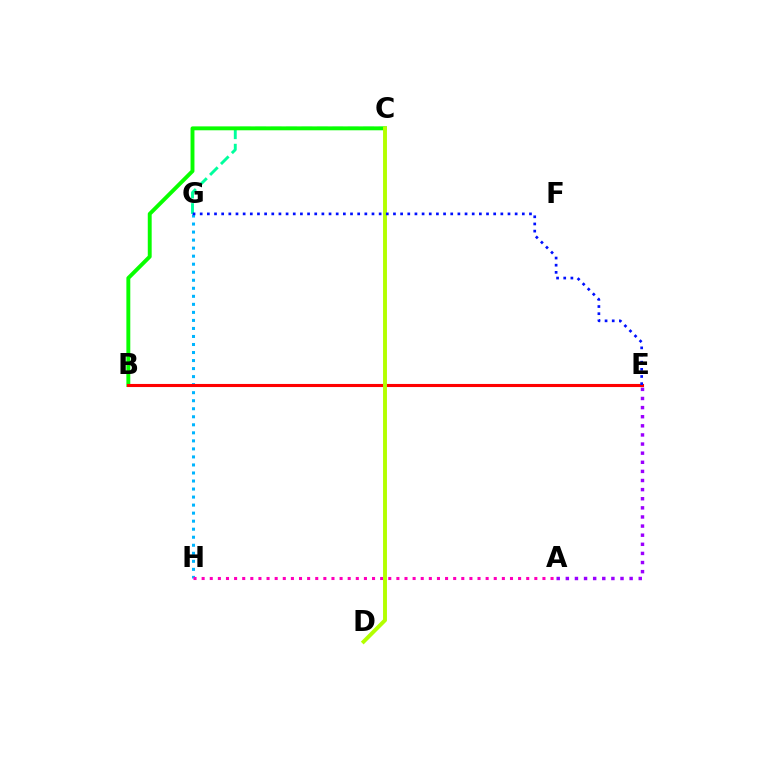{('C', 'G'): [{'color': '#00ff9d', 'line_style': 'dashed', 'thickness': 2.09}], ('A', 'E'): [{'color': '#9b00ff', 'line_style': 'dotted', 'thickness': 2.48}], ('B', 'C'): [{'color': '#08ff00', 'line_style': 'solid', 'thickness': 2.81}], ('G', 'H'): [{'color': '#00b5ff', 'line_style': 'dotted', 'thickness': 2.18}], ('A', 'H'): [{'color': '#ff00bd', 'line_style': 'dotted', 'thickness': 2.2}], ('B', 'E'): [{'color': '#ffa500', 'line_style': 'solid', 'thickness': 1.94}, {'color': '#ff0000', 'line_style': 'solid', 'thickness': 2.23}], ('C', 'D'): [{'color': '#b3ff00', 'line_style': 'solid', 'thickness': 2.81}], ('E', 'G'): [{'color': '#0010ff', 'line_style': 'dotted', 'thickness': 1.94}]}